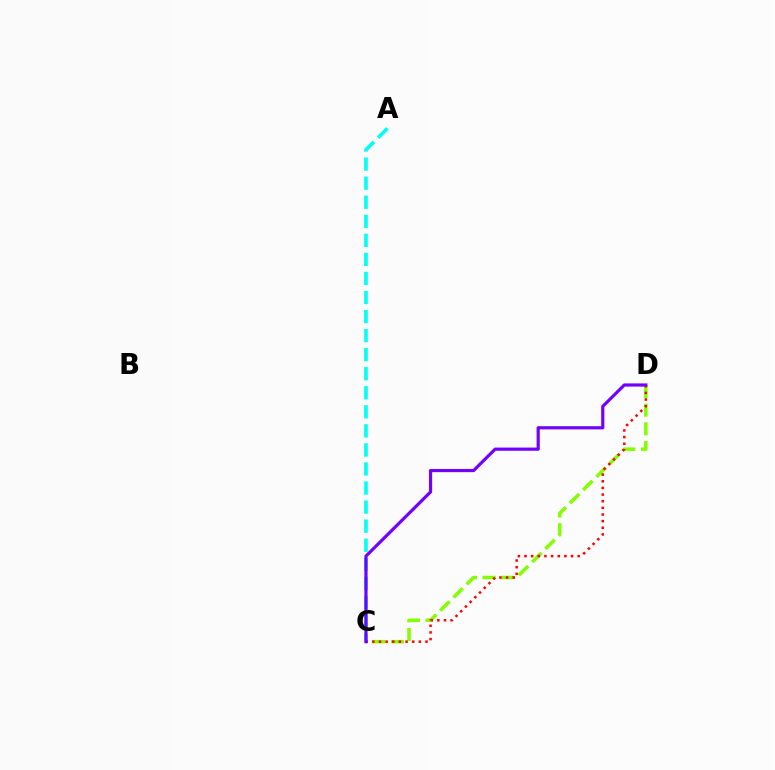{('C', 'D'): [{'color': '#84ff00', 'line_style': 'dashed', 'thickness': 2.53}, {'color': '#ff0000', 'line_style': 'dotted', 'thickness': 1.8}, {'color': '#7200ff', 'line_style': 'solid', 'thickness': 2.3}], ('A', 'C'): [{'color': '#00fff6', 'line_style': 'dashed', 'thickness': 2.59}]}